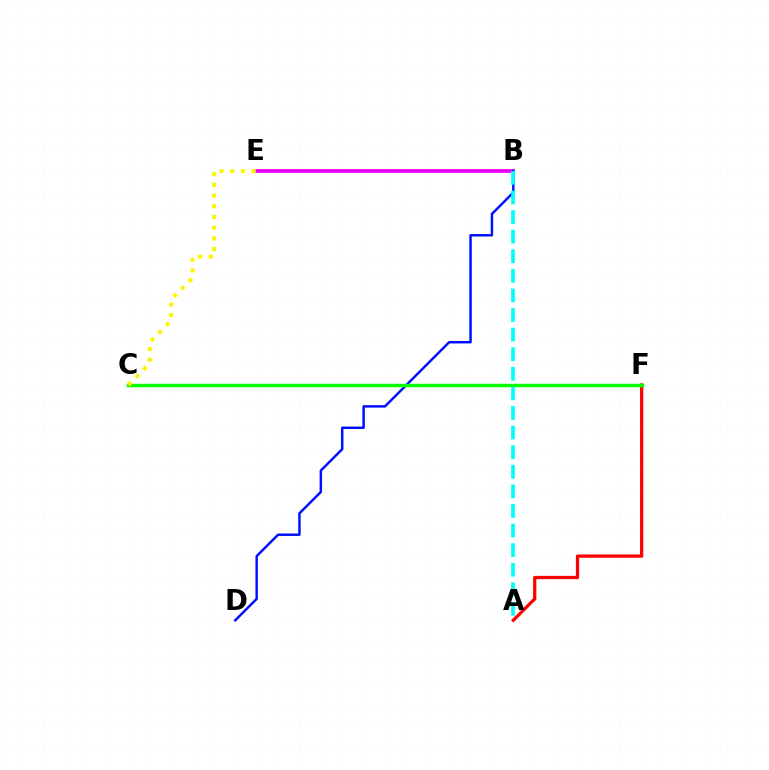{('B', 'E'): [{'color': '#ee00ff', 'line_style': 'solid', 'thickness': 2.67}], ('B', 'D'): [{'color': '#0010ff', 'line_style': 'solid', 'thickness': 1.77}], ('A', 'F'): [{'color': '#ff0000', 'line_style': 'solid', 'thickness': 2.35}], ('C', 'F'): [{'color': '#08ff00', 'line_style': 'solid', 'thickness': 2.48}], ('C', 'E'): [{'color': '#fcf500', 'line_style': 'dotted', 'thickness': 2.91}], ('A', 'B'): [{'color': '#00fff6', 'line_style': 'dashed', 'thickness': 2.66}]}